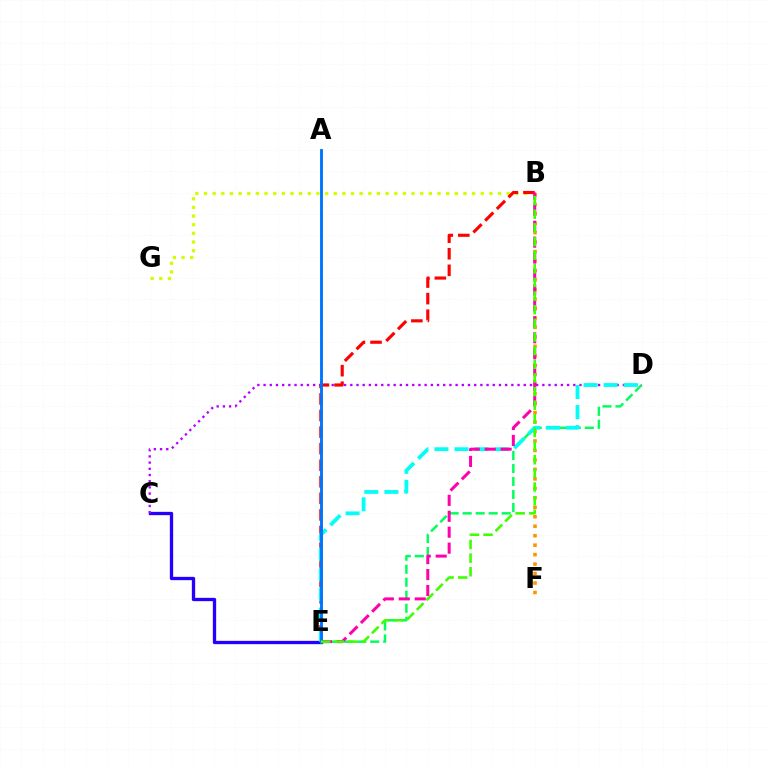{('C', 'E'): [{'color': '#2500ff', 'line_style': 'solid', 'thickness': 2.39}], ('B', 'G'): [{'color': '#d1ff00', 'line_style': 'dotted', 'thickness': 2.35}], ('B', 'F'): [{'color': '#ff9400', 'line_style': 'dotted', 'thickness': 2.57}], ('D', 'E'): [{'color': '#00ff5c', 'line_style': 'dashed', 'thickness': 1.77}, {'color': '#00fff6', 'line_style': 'dashed', 'thickness': 2.73}], ('C', 'D'): [{'color': '#b900ff', 'line_style': 'dotted', 'thickness': 1.68}], ('B', 'E'): [{'color': '#ff0000', 'line_style': 'dashed', 'thickness': 2.25}, {'color': '#ff00ac', 'line_style': 'dashed', 'thickness': 2.16}, {'color': '#3dff00', 'line_style': 'dashed', 'thickness': 1.85}], ('A', 'E'): [{'color': '#0074ff', 'line_style': 'solid', 'thickness': 2.08}]}